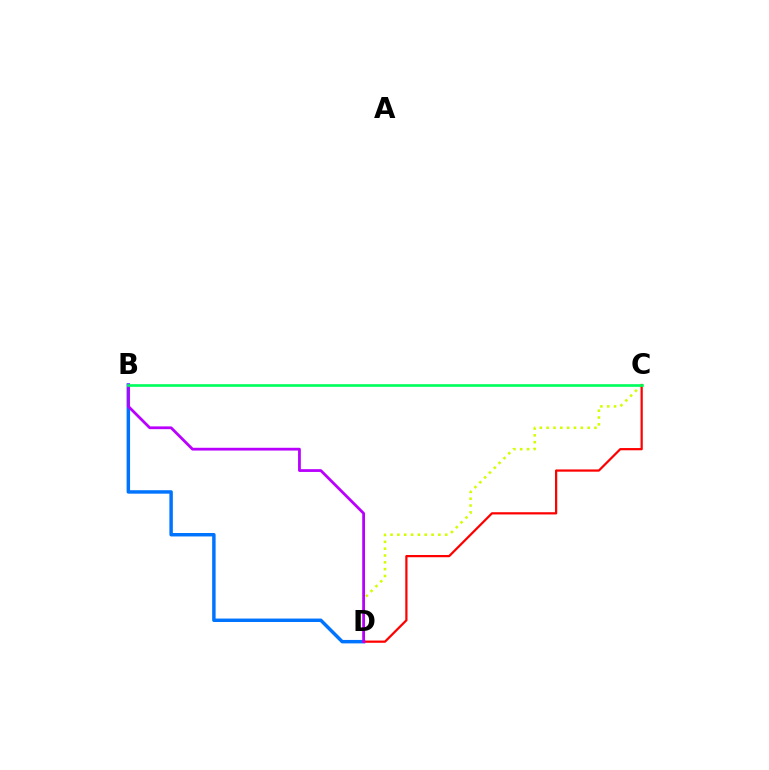{('C', 'D'): [{'color': '#d1ff00', 'line_style': 'dotted', 'thickness': 1.86}, {'color': '#ff0000', 'line_style': 'solid', 'thickness': 1.61}], ('B', 'D'): [{'color': '#0074ff', 'line_style': 'solid', 'thickness': 2.48}, {'color': '#b900ff', 'line_style': 'solid', 'thickness': 2.0}], ('B', 'C'): [{'color': '#00ff5c', 'line_style': 'solid', 'thickness': 1.91}]}